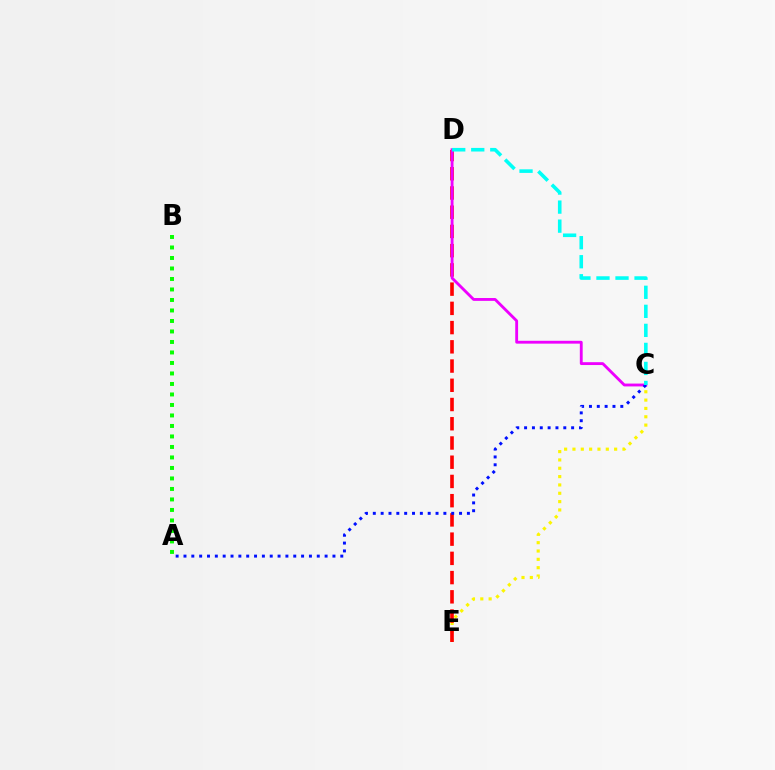{('C', 'E'): [{'color': '#fcf500', 'line_style': 'dotted', 'thickness': 2.26}], ('D', 'E'): [{'color': '#ff0000', 'line_style': 'dashed', 'thickness': 2.61}], ('A', 'B'): [{'color': '#08ff00', 'line_style': 'dotted', 'thickness': 2.85}], ('C', 'D'): [{'color': '#ee00ff', 'line_style': 'solid', 'thickness': 2.05}, {'color': '#00fff6', 'line_style': 'dashed', 'thickness': 2.59}], ('A', 'C'): [{'color': '#0010ff', 'line_style': 'dotted', 'thickness': 2.13}]}